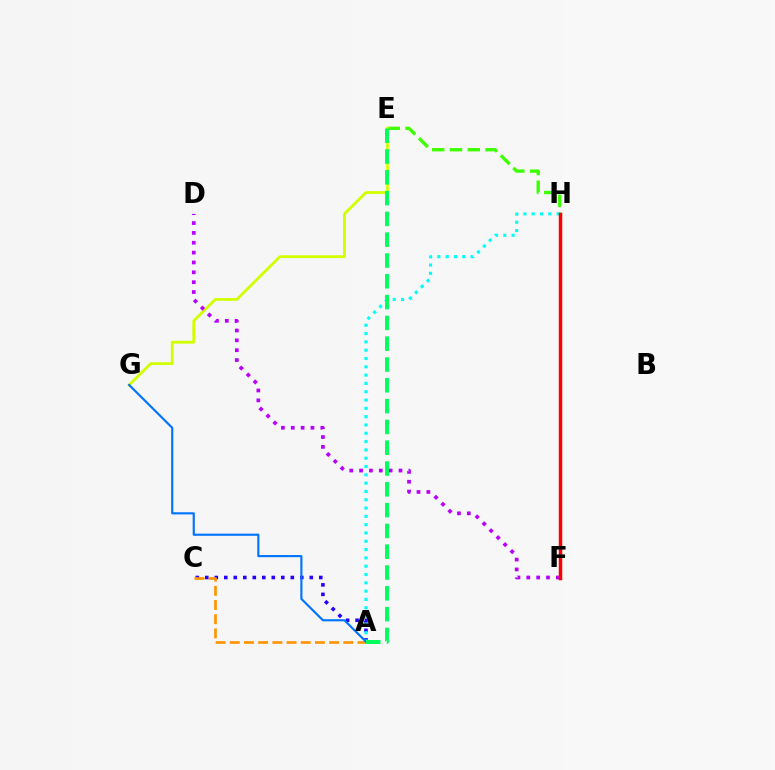{('A', 'C'): [{'color': '#2500ff', 'line_style': 'dotted', 'thickness': 2.58}, {'color': '#ff9400', 'line_style': 'dashed', 'thickness': 1.93}], ('E', 'H'): [{'color': '#3dff00', 'line_style': 'dashed', 'thickness': 2.42}], ('A', 'H'): [{'color': '#00fff6', 'line_style': 'dotted', 'thickness': 2.26}], ('E', 'G'): [{'color': '#d1ff00', 'line_style': 'solid', 'thickness': 2.01}], ('D', 'F'): [{'color': '#b900ff', 'line_style': 'dotted', 'thickness': 2.68}], ('F', 'H'): [{'color': '#ff00ac', 'line_style': 'solid', 'thickness': 1.91}, {'color': '#ff0000', 'line_style': 'solid', 'thickness': 2.5}], ('A', 'G'): [{'color': '#0074ff', 'line_style': 'solid', 'thickness': 1.55}], ('A', 'E'): [{'color': '#00ff5c', 'line_style': 'dashed', 'thickness': 2.83}]}